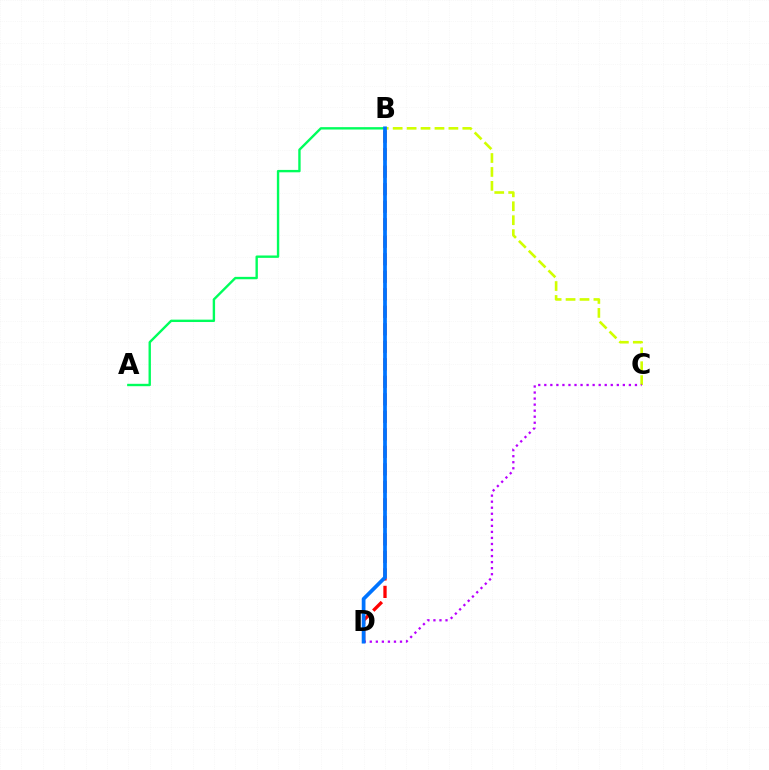{('A', 'B'): [{'color': '#00ff5c', 'line_style': 'solid', 'thickness': 1.72}], ('B', 'C'): [{'color': '#d1ff00', 'line_style': 'dashed', 'thickness': 1.89}], ('C', 'D'): [{'color': '#b900ff', 'line_style': 'dotted', 'thickness': 1.64}], ('B', 'D'): [{'color': '#ff0000', 'line_style': 'dashed', 'thickness': 2.38}, {'color': '#0074ff', 'line_style': 'solid', 'thickness': 2.69}]}